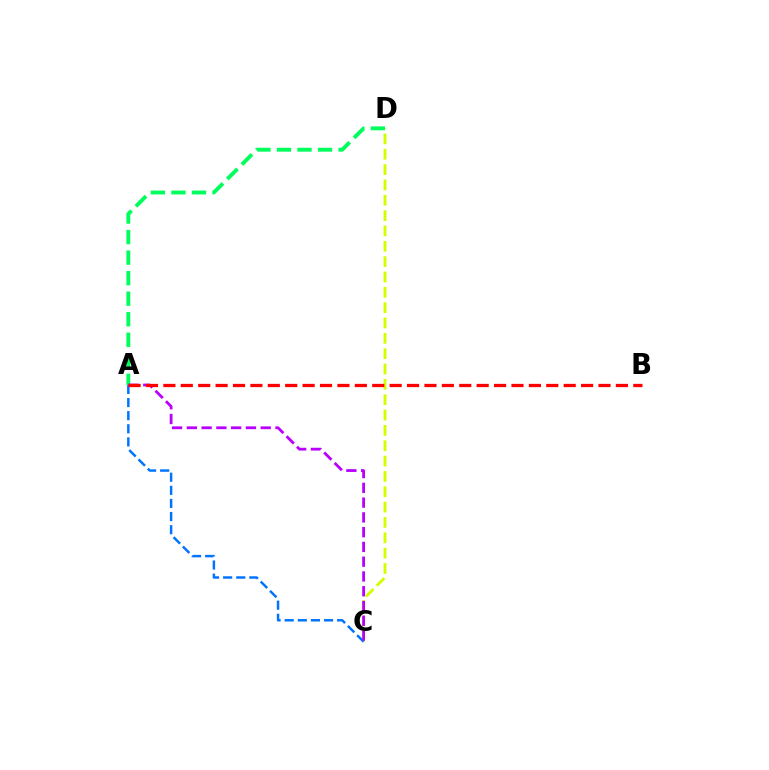{('C', 'D'): [{'color': '#d1ff00', 'line_style': 'dashed', 'thickness': 2.08}], ('A', 'D'): [{'color': '#00ff5c', 'line_style': 'dashed', 'thickness': 2.79}], ('A', 'C'): [{'color': '#0074ff', 'line_style': 'dashed', 'thickness': 1.78}, {'color': '#b900ff', 'line_style': 'dashed', 'thickness': 2.01}], ('A', 'B'): [{'color': '#ff0000', 'line_style': 'dashed', 'thickness': 2.36}]}